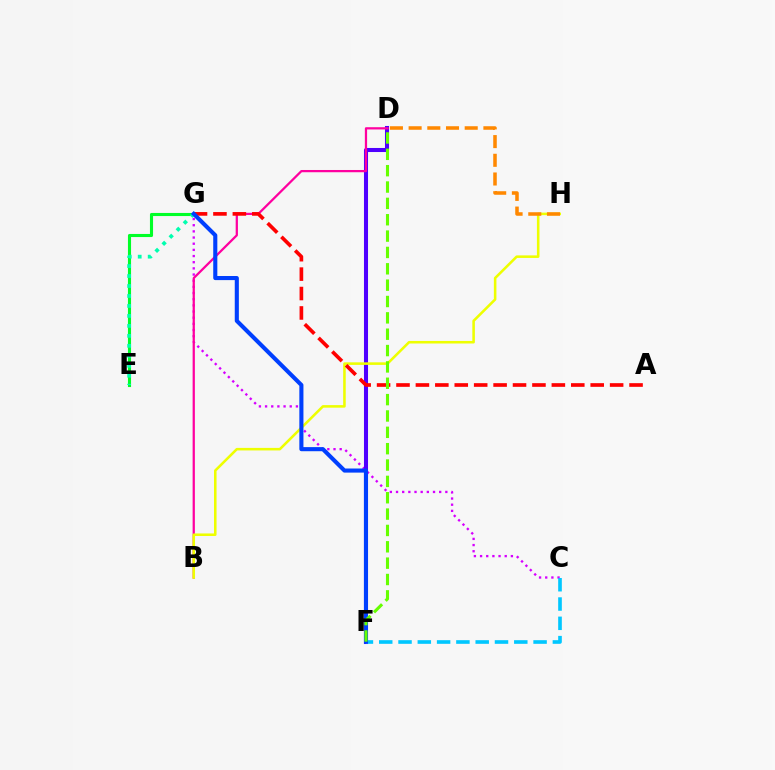{('C', 'G'): [{'color': '#d600ff', 'line_style': 'dotted', 'thickness': 1.68}], ('D', 'F'): [{'color': '#4f00ff', 'line_style': 'solid', 'thickness': 2.92}, {'color': '#66ff00', 'line_style': 'dashed', 'thickness': 2.22}], ('B', 'D'): [{'color': '#ff00a0', 'line_style': 'solid', 'thickness': 1.62}], ('E', 'G'): [{'color': '#00ff27', 'line_style': 'solid', 'thickness': 2.23}, {'color': '#00ffaf', 'line_style': 'dotted', 'thickness': 2.71}], ('B', 'H'): [{'color': '#eeff00', 'line_style': 'solid', 'thickness': 1.84}], ('D', 'H'): [{'color': '#ff8800', 'line_style': 'dashed', 'thickness': 2.54}], ('C', 'F'): [{'color': '#00c7ff', 'line_style': 'dashed', 'thickness': 2.62}], ('A', 'G'): [{'color': '#ff0000', 'line_style': 'dashed', 'thickness': 2.64}], ('F', 'G'): [{'color': '#003fff', 'line_style': 'solid', 'thickness': 2.95}]}